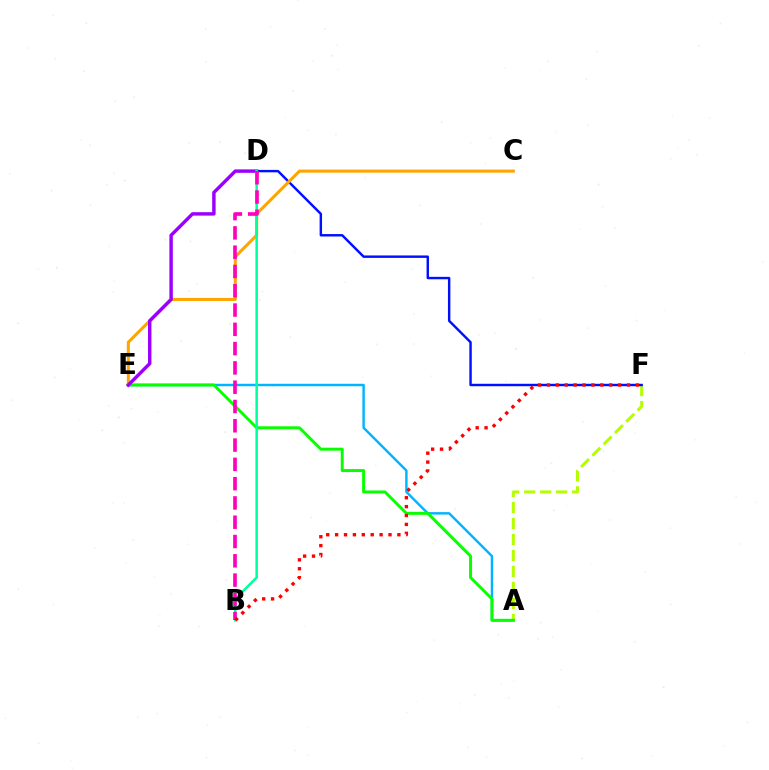{('A', 'F'): [{'color': '#b3ff00', 'line_style': 'dashed', 'thickness': 2.17}], ('D', 'F'): [{'color': '#0010ff', 'line_style': 'solid', 'thickness': 1.75}], ('A', 'E'): [{'color': '#00b5ff', 'line_style': 'solid', 'thickness': 1.75}, {'color': '#08ff00', 'line_style': 'solid', 'thickness': 2.13}], ('C', 'E'): [{'color': '#ffa500', 'line_style': 'solid', 'thickness': 2.2}], ('D', 'E'): [{'color': '#9b00ff', 'line_style': 'solid', 'thickness': 2.47}], ('B', 'D'): [{'color': '#00ff9d', 'line_style': 'solid', 'thickness': 1.81}, {'color': '#ff00bd', 'line_style': 'dashed', 'thickness': 2.62}], ('B', 'F'): [{'color': '#ff0000', 'line_style': 'dotted', 'thickness': 2.42}]}